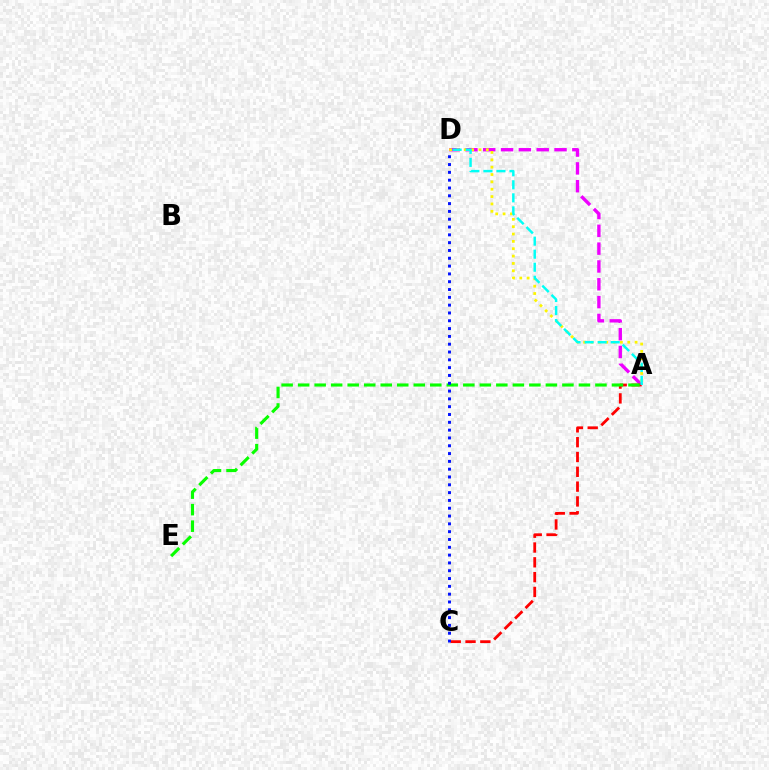{('A', 'D'): [{'color': '#ee00ff', 'line_style': 'dashed', 'thickness': 2.42}, {'color': '#fcf500', 'line_style': 'dotted', 'thickness': 2.0}, {'color': '#00fff6', 'line_style': 'dashed', 'thickness': 1.77}], ('A', 'C'): [{'color': '#ff0000', 'line_style': 'dashed', 'thickness': 2.01}], ('A', 'E'): [{'color': '#08ff00', 'line_style': 'dashed', 'thickness': 2.24}], ('C', 'D'): [{'color': '#0010ff', 'line_style': 'dotted', 'thickness': 2.12}]}